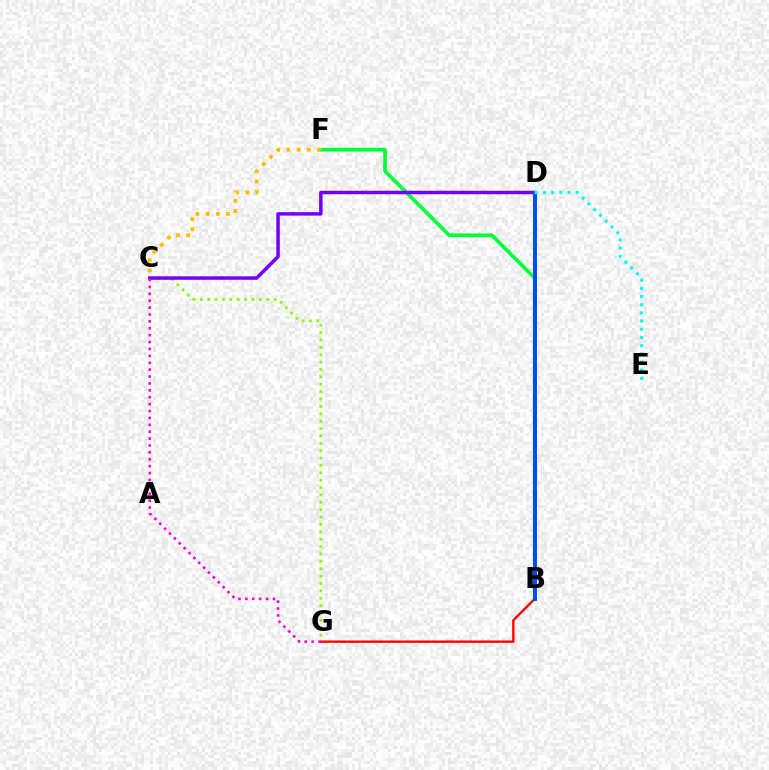{('B', 'F'): [{'color': '#00ff39', 'line_style': 'solid', 'thickness': 2.65}], ('C', 'G'): [{'color': '#84ff00', 'line_style': 'dotted', 'thickness': 2.0}, {'color': '#ff00cf', 'line_style': 'dotted', 'thickness': 1.87}], ('B', 'G'): [{'color': '#ff0000', 'line_style': 'solid', 'thickness': 1.7}], ('C', 'D'): [{'color': '#7200ff', 'line_style': 'solid', 'thickness': 2.5}], ('B', 'D'): [{'color': '#004bff', 'line_style': 'solid', 'thickness': 2.83}], ('D', 'E'): [{'color': '#00fff6', 'line_style': 'dotted', 'thickness': 2.22}], ('C', 'F'): [{'color': '#ffbd00', 'line_style': 'dotted', 'thickness': 2.77}]}